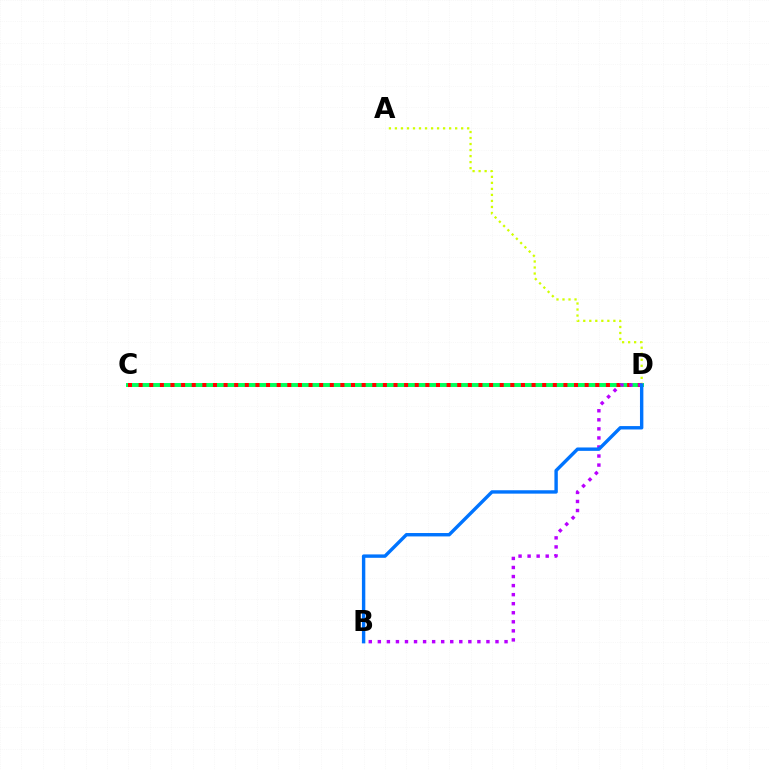{('C', 'D'): [{'color': '#00ff5c', 'line_style': 'solid', 'thickness': 2.85}, {'color': '#ff0000', 'line_style': 'dotted', 'thickness': 2.89}], ('A', 'D'): [{'color': '#d1ff00', 'line_style': 'dotted', 'thickness': 1.64}], ('B', 'D'): [{'color': '#b900ff', 'line_style': 'dotted', 'thickness': 2.46}, {'color': '#0074ff', 'line_style': 'solid', 'thickness': 2.45}]}